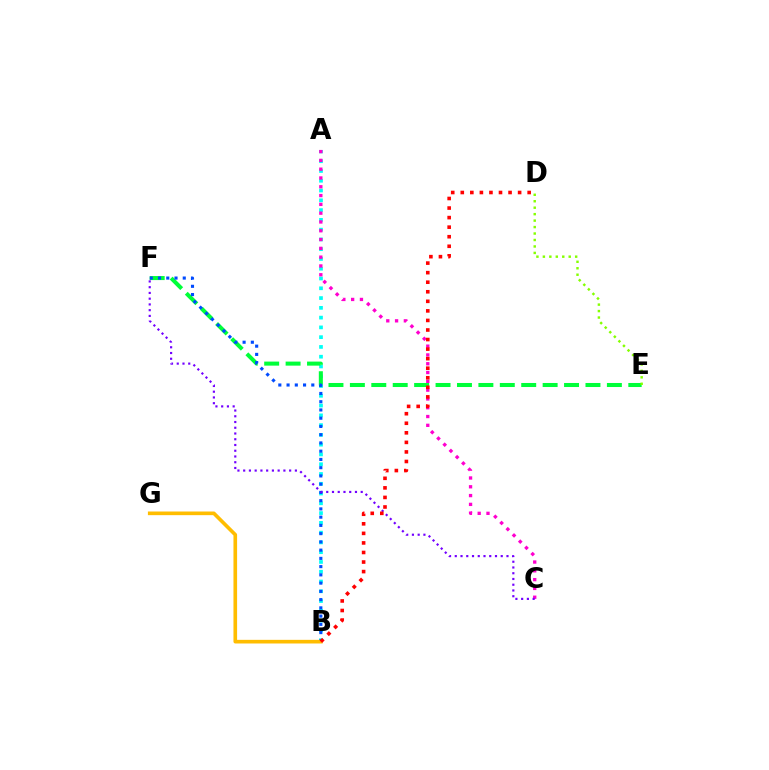{('A', 'B'): [{'color': '#00fff6', 'line_style': 'dotted', 'thickness': 2.66}], ('A', 'C'): [{'color': '#ff00cf', 'line_style': 'dotted', 'thickness': 2.39}], ('E', 'F'): [{'color': '#00ff39', 'line_style': 'dashed', 'thickness': 2.91}], ('B', 'F'): [{'color': '#004bff', 'line_style': 'dotted', 'thickness': 2.24}], ('C', 'F'): [{'color': '#7200ff', 'line_style': 'dotted', 'thickness': 1.56}], ('D', 'E'): [{'color': '#84ff00', 'line_style': 'dotted', 'thickness': 1.75}], ('B', 'G'): [{'color': '#ffbd00', 'line_style': 'solid', 'thickness': 2.62}], ('B', 'D'): [{'color': '#ff0000', 'line_style': 'dotted', 'thickness': 2.6}]}